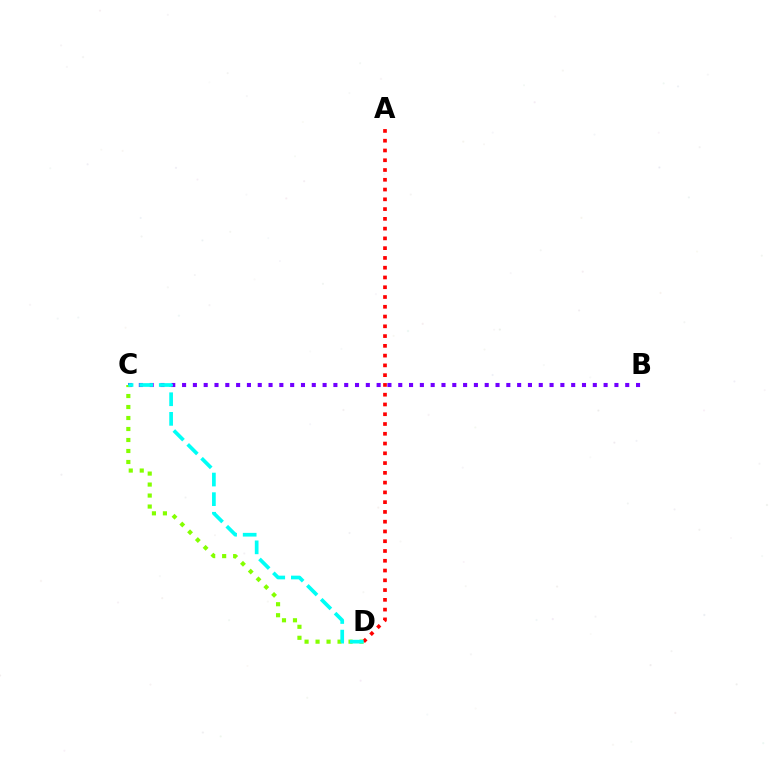{('B', 'C'): [{'color': '#7200ff', 'line_style': 'dotted', 'thickness': 2.94}], ('C', 'D'): [{'color': '#84ff00', 'line_style': 'dotted', 'thickness': 2.99}, {'color': '#00fff6', 'line_style': 'dashed', 'thickness': 2.66}], ('A', 'D'): [{'color': '#ff0000', 'line_style': 'dotted', 'thickness': 2.65}]}